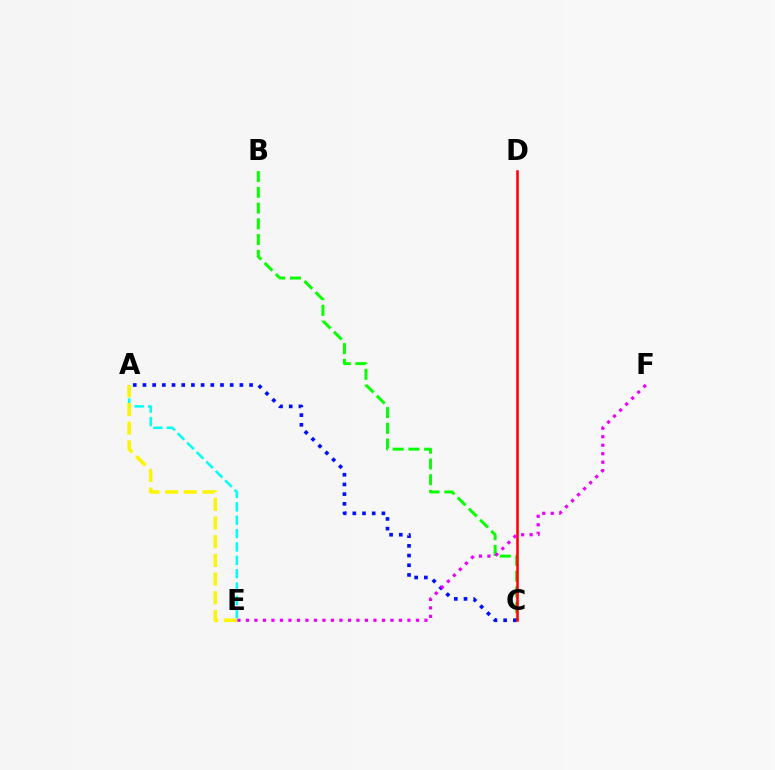{('A', 'E'): [{'color': '#00fff6', 'line_style': 'dashed', 'thickness': 1.82}, {'color': '#fcf500', 'line_style': 'dashed', 'thickness': 2.54}], ('B', 'C'): [{'color': '#08ff00', 'line_style': 'dashed', 'thickness': 2.14}], ('A', 'C'): [{'color': '#0010ff', 'line_style': 'dotted', 'thickness': 2.63}], ('C', 'D'): [{'color': '#ff0000', 'line_style': 'solid', 'thickness': 1.84}], ('E', 'F'): [{'color': '#ee00ff', 'line_style': 'dotted', 'thickness': 2.31}]}